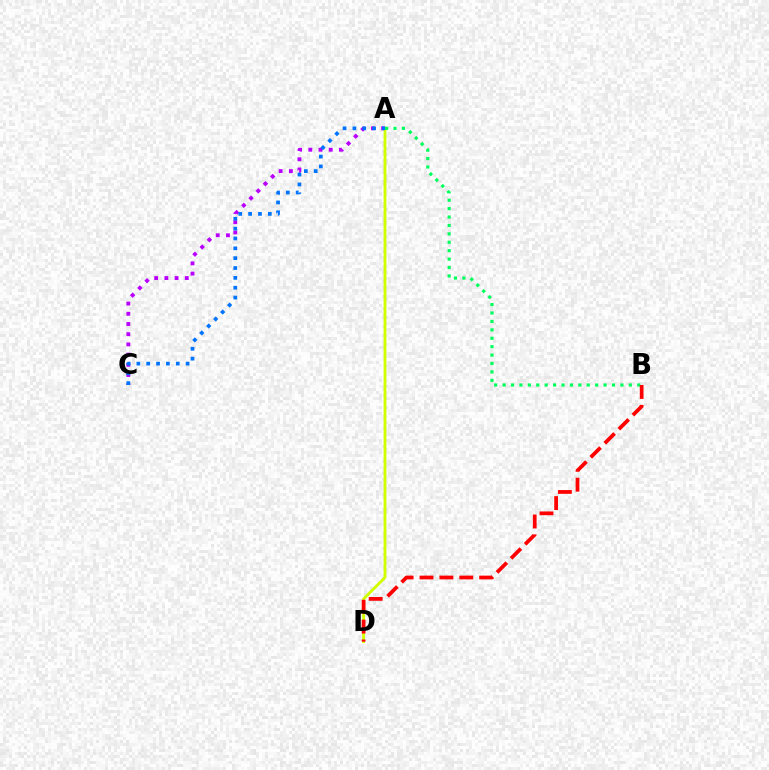{('A', 'C'): [{'color': '#b900ff', 'line_style': 'dotted', 'thickness': 2.77}, {'color': '#0074ff', 'line_style': 'dotted', 'thickness': 2.68}], ('A', 'D'): [{'color': '#d1ff00', 'line_style': 'solid', 'thickness': 2.04}], ('A', 'B'): [{'color': '#00ff5c', 'line_style': 'dotted', 'thickness': 2.29}], ('B', 'D'): [{'color': '#ff0000', 'line_style': 'dashed', 'thickness': 2.7}]}